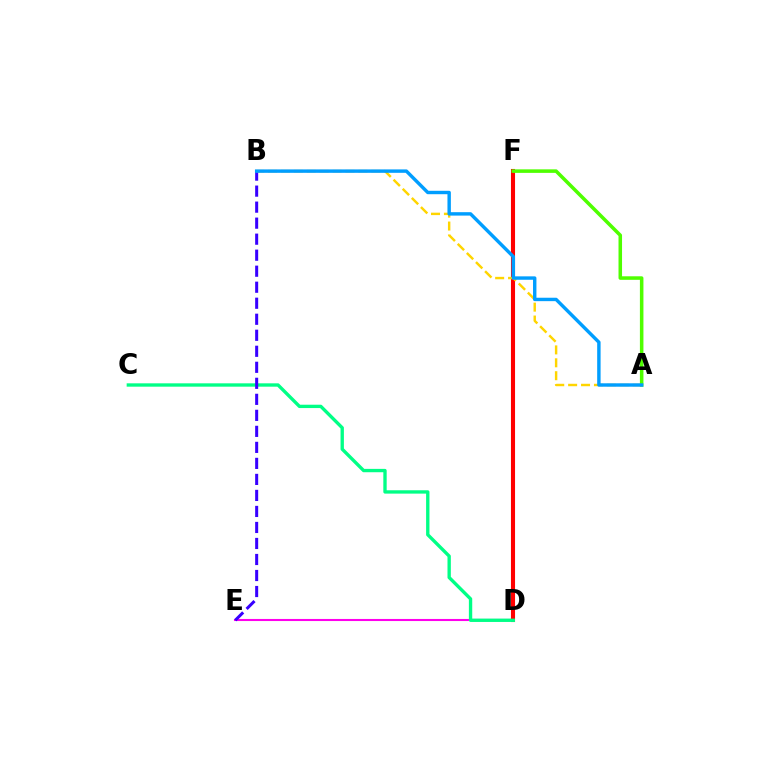{('D', 'E'): [{'color': '#ff00ed', 'line_style': 'solid', 'thickness': 1.5}], ('D', 'F'): [{'color': '#ff0000', 'line_style': 'solid', 'thickness': 2.94}], ('C', 'D'): [{'color': '#00ff86', 'line_style': 'solid', 'thickness': 2.41}], ('B', 'E'): [{'color': '#3700ff', 'line_style': 'dashed', 'thickness': 2.18}], ('A', 'B'): [{'color': '#ffd500', 'line_style': 'dashed', 'thickness': 1.75}, {'color': '#009eff', 'line_style': 'solid', 'thickness': 2.46}], ('A', 'F'): [{'color': '#4fff00', 'line_style': 'solid', 'thickness': 2.54}]}